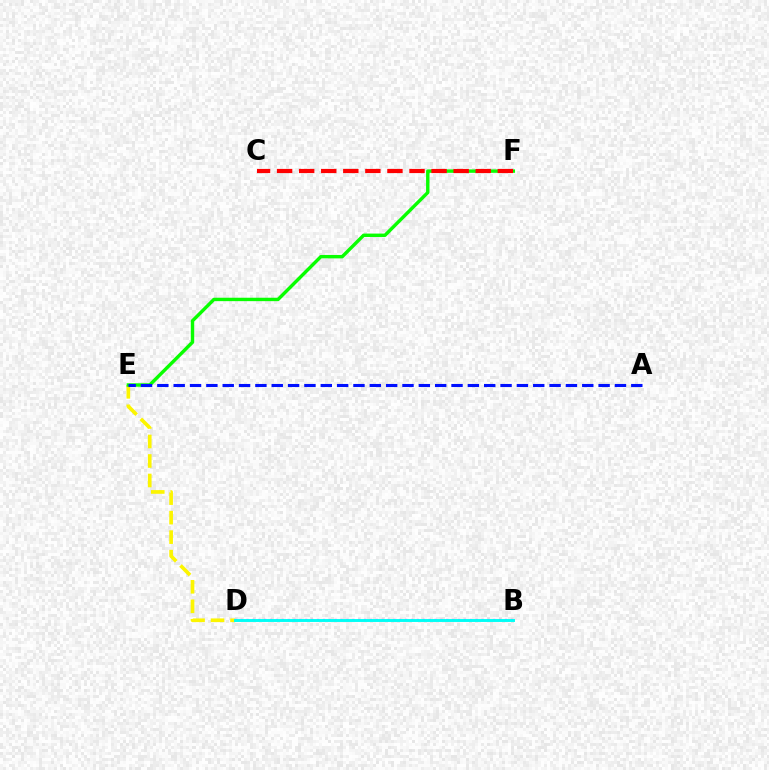{('B', 'D'): [{'color': '#ee00ff', 'line_style': 'dotted', 'thickness': 1.6}, {'color': '#00fff6', 'line_style': 'solid', 'thickness': 2.11}], ('D', 'E'): [{'color': '#fcf500', 'line_style': 'dashed', 'thickness': 2.65}], ('E', 'F'): [{'color': '#08ff00', 'line_style': 'solid', 'thickness': 2.46}], ('A', 'E'): [{'color': '#0010ff', 'line_style': 'dashed', 'thickness': 2.22}], ('C', 'F'): [{'color': '#ff0000', 'line_style': 'dashed', 'thickness': 3.0}]}